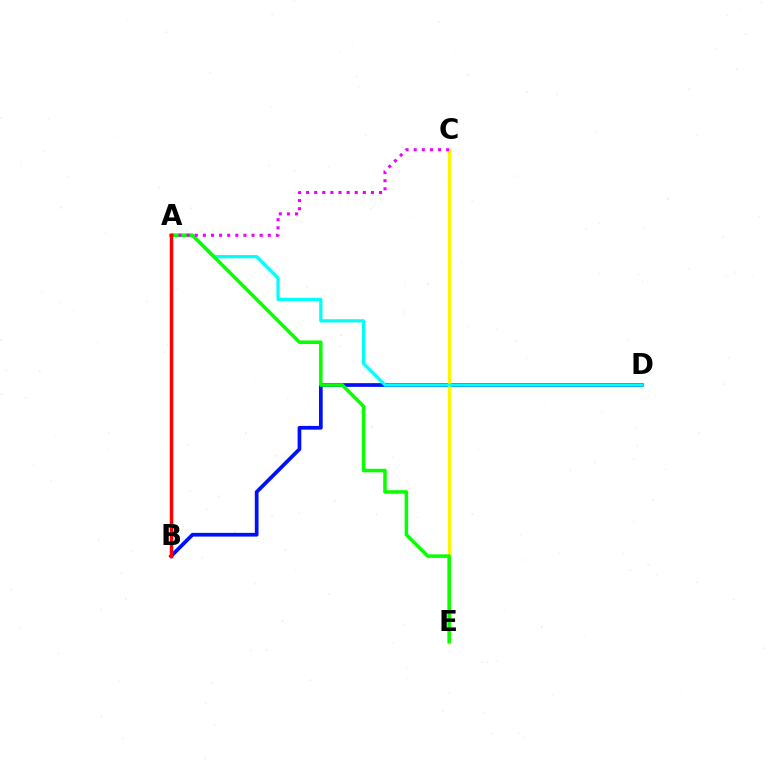{('B', 'D'): [{'color': '#0010ff', 'line_style': 'solid', 'thickness': 2.68}], ('C', 'E'): [{'color': '#fcf500', 'line_style': 'solid', 'thickness': 2.43}], ('A', 'D'): [{'color': '#00fff6', 'line_style': 'solid', 'thickness': 2.32}], ('A', 'E'): [{'color': '#08ff00', 'line_style': 'solid', 'thickness': 2.54}], ('A', 'C'): [{'color': '#ee00ff', 'line_style': 'dotted', 'thickness': 2.2}], ('A', 'B'): [{'color': '#ff0000', 'line_style': 'solid', 'thickness': 2.51}]}